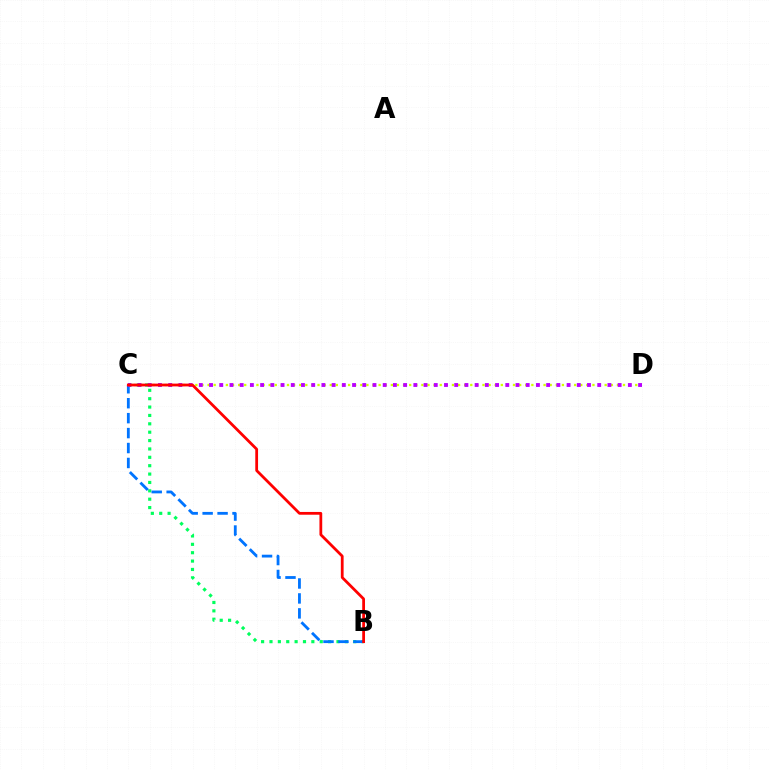{('C', 'D'): [{'color': '#d1ff00', 'line_style': 'dotted', 'thickness': 1.66}, {'color': '#b900ff', 'line_style': 'dotted', 'thickness': 2.78}], ('B', 'C'): [{'color': '#00ff5c', 'line_style': 'dotted', 'thickness': 2.28}, {'color': '#0074ff', 'line_style': 'dashed', 'thickness': 2.03}, {'color': '#ff0000', 'line_style': 'solid', 'thickness': 2.0}]}